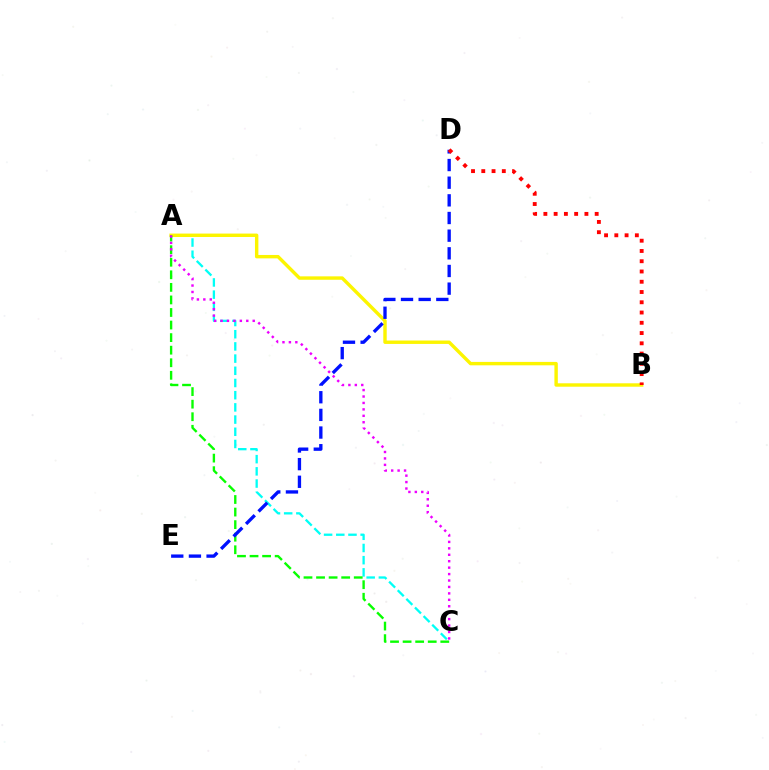{('A', 'C'): [{'color': '#00fff6', 'line_style': 'dashed', 'thickness': 1.66}, {'color': '#08ff00', 'line_style': 'dashed', 'thickness': 1.71}, {'color': '#ee00ff', 'line_style': 'dotted', 'thickness': 1.75}], ('A', 'B'): [{'color': '#fcf500', 'line_style': 'solid', 'thickness': 2.45}], ('D', 'E'): [{'color': '#0010ff', 'line_style': 'dashed', 'thickness': 2.4}], ('B', 'D'): [{'color': '#ff0000', 'line_style': 'dotted', 'thickness': 2.79}]}